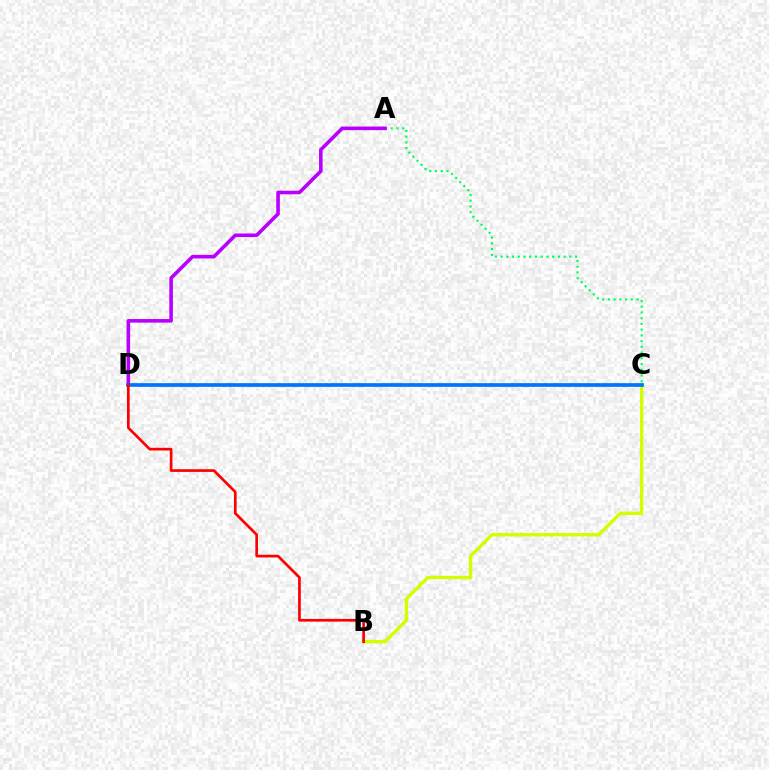{('A', 'C'): [{'color': '#00ff5c', 'line_style': 'dotted', 'thickness': 1.56}], ('A', 'D'): [{'color': '#b900ff', 'line_style': 'solid', 'thickness': 2.59}], ('B', 'C'): [{'color': '#d1ff00', 'line_style': 'solid', 'thickness': 2.43}], ('C', 'D'): [{'color': '#0074ff', 'line_style': 'solid', 'thickness': 2.66}], ('B', 'D'): [{'color': '#ff0000', 'line_style': 'solid', 'thickness': 1.93}]}